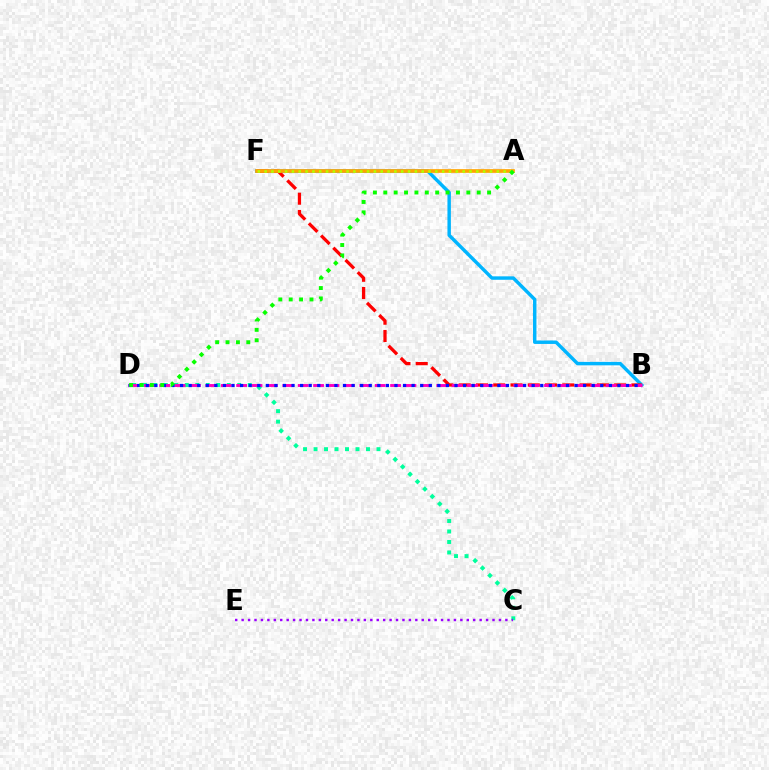{('B', 'F'): [{'color': '#00b5ff', 'line_style': 'solid', 'thickness': 2.48}, {'color': '#ff0000', 'line_style': 'dashed', 'thickness': 2.35}], ('C', 'D'): [{'color': '#00ff9d', 'line_style': 'dotted', 'thickness': 2.85}], ('B', 'D'): [{'color': '#ff00bd', 'line_style': 'dashed', 'thickness': 2.09}, {'color': '#0010ff', 'line_style': 'dotted', 'thickness': 2.33}], ('C', 'E'): [{'color': '#9b00ff', 'line_style': 'dotted', 'thickness': 1.75}], ('A', 'F'): [{'color': '#ffa500', 'line_style': 'solid', 'thickness': 2.65}, {'color': '#b3ff00', 'line_style': 'dotted', 'thickness': 1.86}], ('A', 'D'): [{'color': '#08ff00', 'line_style': 'dotted', 'thickness': 2.82}]}